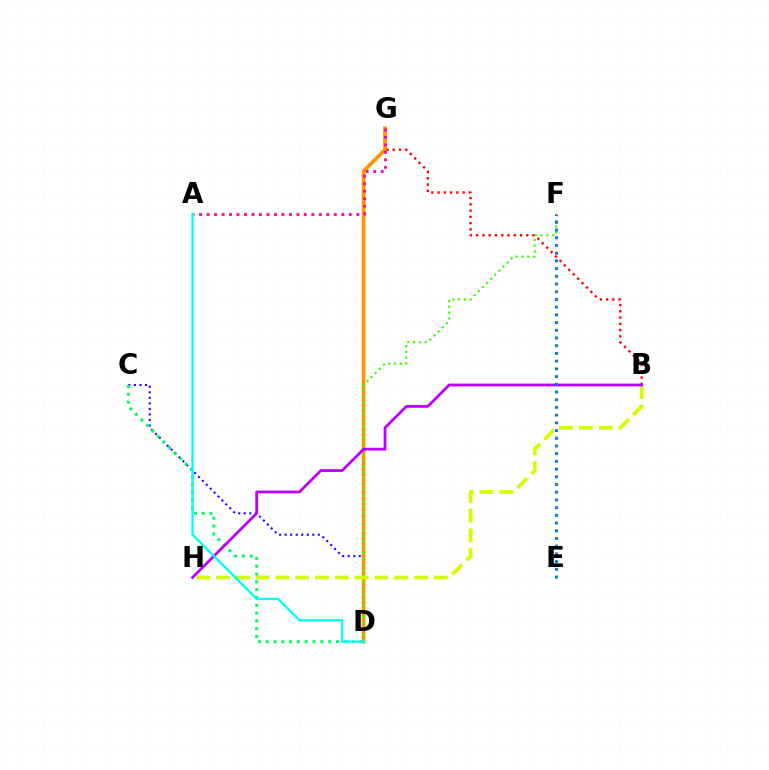{('C', 'D'): [{'color': '#2500ff', 'line_style': 'dotted', 'thickness': 1.5}, {'color': '#00ff5c', 'line_style': 'dotted', 'thickness': 2.12}], ('B', 'G'): [{'color': '#ff0000', 'line_style': 'dotted', 'thickness': 1.7}], ('D', 'G'): [{'color': '#ff9400', 'line_style': 'solid', 'thickness': 2.65}], ('A', 'G'): [{'color': '#ff00ac', 'line_style': 'dotted', 'thickness': 2.03}], ('D', 'F'): [{'color': '#3dff00', 'line_style': 'dotted', 'thickness': 1.57}], ('B', 'H'): [{'color': '#d1ff00', 'line_style': 'dashed', 'thickness': 2.69}, {'color': '#b900ff', 'line_style': 'solid', 'thickness': 2.0}], ('E', 'F'): [{'color': '#0074ff', 'line_style': 'dotted', 'thickness': 2.1}], ('A', 'D'): [{'color': '#00fff6', 'line_style': 'solid', 'thickness': 1.65}]}